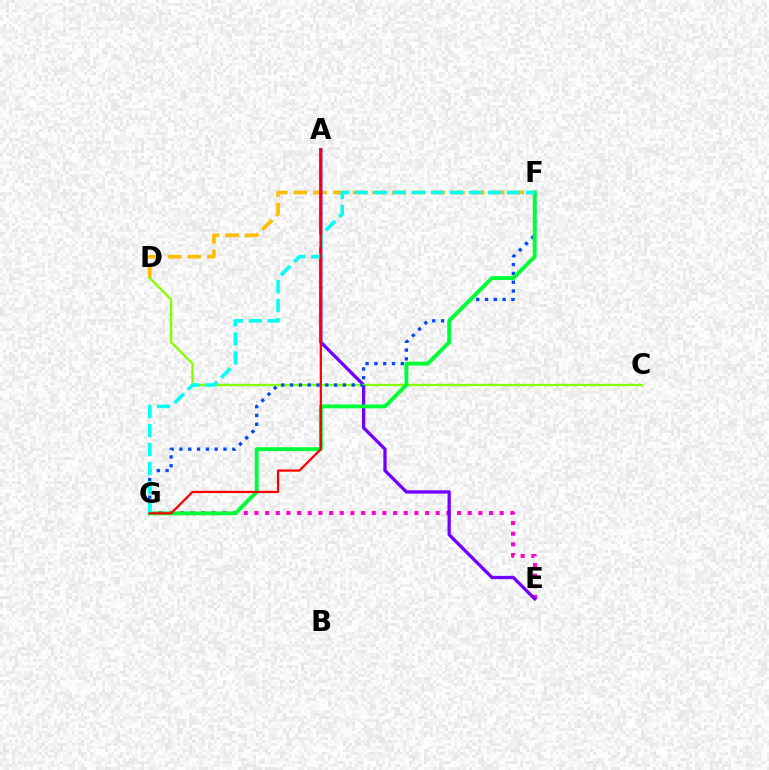{('D', 'F'): [{'color': '#ffbd00', 'line_style': 'dashed', 'thickness': 2.68}], ('E', 'G'): [{'color': '#ff00cf', 'line_style': 'dotted', 'thickness': 2.9}], ('A', 'E'): [{'color': '#7200ff', 'line_style': 'solid', 'thickness': 2.37}], ('C', 'D'): [{'color': '#84ff00', 'line_style': 'solid', 'thickness': 1.68}], ('F', 'G'): [{'color': '#004bff', 'line_style': 'dotted', 'thickness': 2.39}, {'color': '#00ff39', 'line_style': 'solid', 'thickness': 2.81}, {'color': '#00fff6', 'line_style': 'dashed', 'thickness': 2.58}], ('A', 'G'): [{'color': '#ff0000', 'line_style': 'solid', 'thickness': 1.63}]}